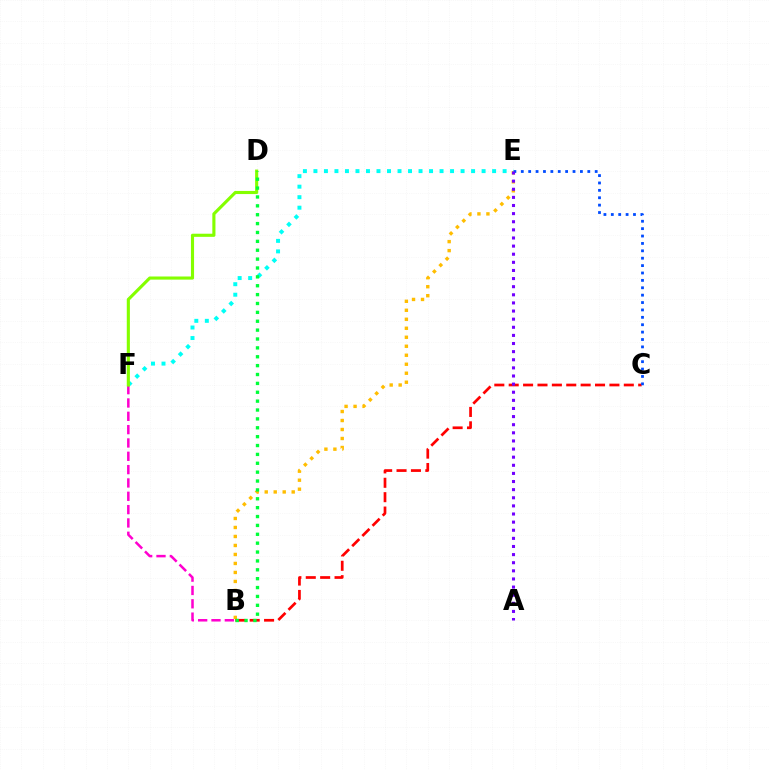{('B', 'F'): [{'color': '#ff00cf', 'line_style': 'dashed', 'thickness': 1.81}], ('B', 'E'): [{'color': '#ffbd00', 'line_style': 'dotted', 'thickness': 2.44}], ('B', 'C'): [{'color': '#ff0000', 'line_style': 'dashed', 'thickness': 1.95}], ('C', 'E'): [{'color': '#004bff', 'line_style': 'dotted', 'thickness': 2.01}], ('E', 'F'): [{'color': '#00fff6', 'line_style': 'dotted', 'thickness': 2.86}], ('D', 'F'): [{'color': '#84ff00', 'line_style': 'solid', 'thickness': 2.25}], ('A', 'E'): [{'color': '#7200ff', 'line_style': 'dotted', 'thickness': 2.21}], ('B', 'D'): [{'color': '#00ff39', 'line_style': 'dotted', 'thickness': 2.41}]}